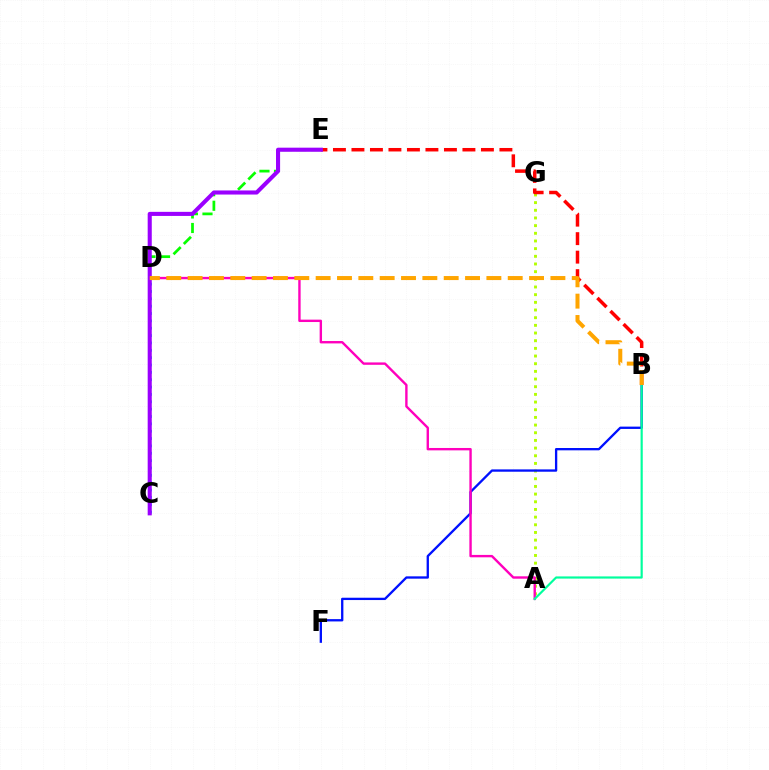{('D', 'E'): [{'color': '#08ff00', 'line_style': 'dashed', 'thickness': 1.97}], ('A', 'G'): [{'color': '#b3ff00', 'line_style': 'dotted', 'thickness': 2.08}], ('B', 'E'): [{'color': '#ff0000', 'line_style': 'dashed', 'thickness': 2.51}], ('B', 'F'): [{'color': '#0010ff', 'line_style': 'solid', 'thickness': 1.67}], ('A', 'D'): [{'color': '#ff00bd', 'line_style': 'solid', 'thickness': 1.72}], ('C', 'D'): [{'color': '#00b5ff', 'line_style': 'dotted', 'thickness': 2.0}], ('C', 'E'): [{'color': '#9b00ff', 'line_style': 'solid', 'thickness': 2.94}], ('A', 'B'): [{'color': '#00ff9d', 'line_style': 'solid', 'thickness': 1.56}], ('B', 'D'): [{'color': '#ffa500', 'line_style': 'dashed', 'thickness': 2.9}]}